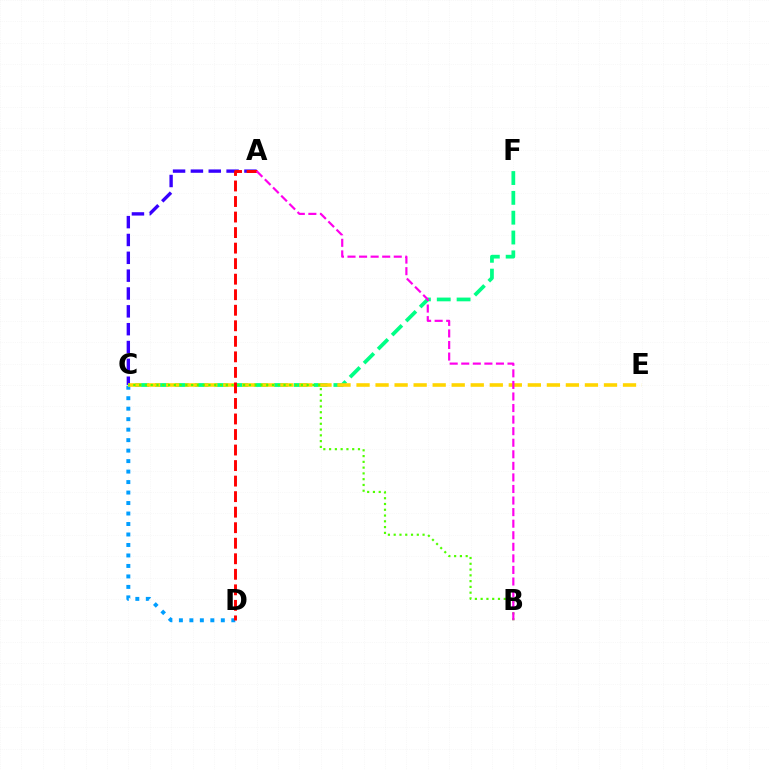{('C', 'F'): [{'color': '#00ff86', 'line_style': 'dashed', 'thickness': 2.69}], ('A', 'C'): [{'color': '#3700ff', 'line_style': 'dashed', 'thickness': 2.42}], ('C', 'D'): [{'color': '#009eff', 'line_style': 'dotted', 'thickness': 2.85}], ('C', 'E'): [{'color': '#ffd500', 'line_style': 'dashed', 'thickness': 2.59}], ('B', 'C'): [{'color': '#4fff00', 'line_style': 'dotted', 'thickness': 1.57}], ('A', 'D'): [{'color': '#ff0000', 'line_style': 'dashed', 'thickness': 2.11}], ('A', 'B'): [{'color': '#ff00ed', 'line_style': 'dashed', 'thickness': 1.57}]}